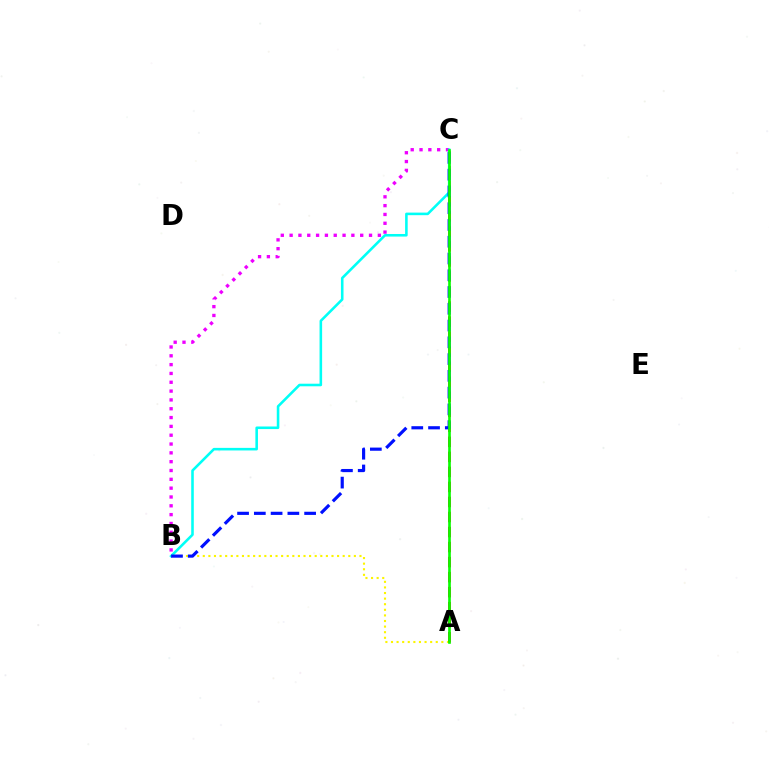{('A', 'B'): [{'color': '#fcf500', 'line_style': 'dotted', 'thickness': 1.52}], ('A', 'C'): [{'color': '#ff0000', 'line_style': 'dashed', 'thickness': 2.04}, {'color': '#08ff00', 'line_style': 'solid', 'thickness': 1.91}], ('B', 'C'): [{'color': '#ee00ff', 'line_style': 'dotted', 'thickness': 2.4}, {'color': '#00fff6', 'line_style': 'solid', 'thickness': 1.86}, {'color': '#0010ff', 'line_style': 'dashed', 'thickness': 2.28}]}